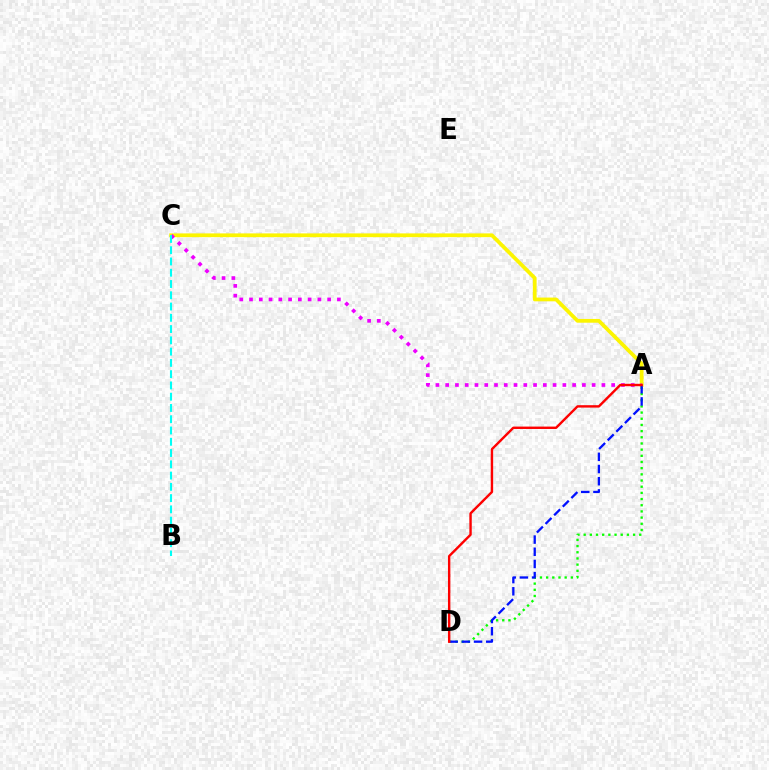{('A', 'D'): [{'color': '#08ff00', 'line_style': 'dotted', 'thickness': 1.68}, {'color': '#0010ff', 'line_style': 'dashed', 'thickness': 1.66}, {'color': '#ff0000', 'line_style': 'solid', 'thickness': 1.73}], ('A', 'C'): [{'color': '#fcf500', 'line_style': 'solid', 'thickness': 2.71}, {'color': '#ee00ff', 'line_style': 'dotted', 'thickness': 2.65}], ('B', 'C'): [{'color': '#00fff6', 'line_style': 'dashed', 'thickness': 1.53}]}